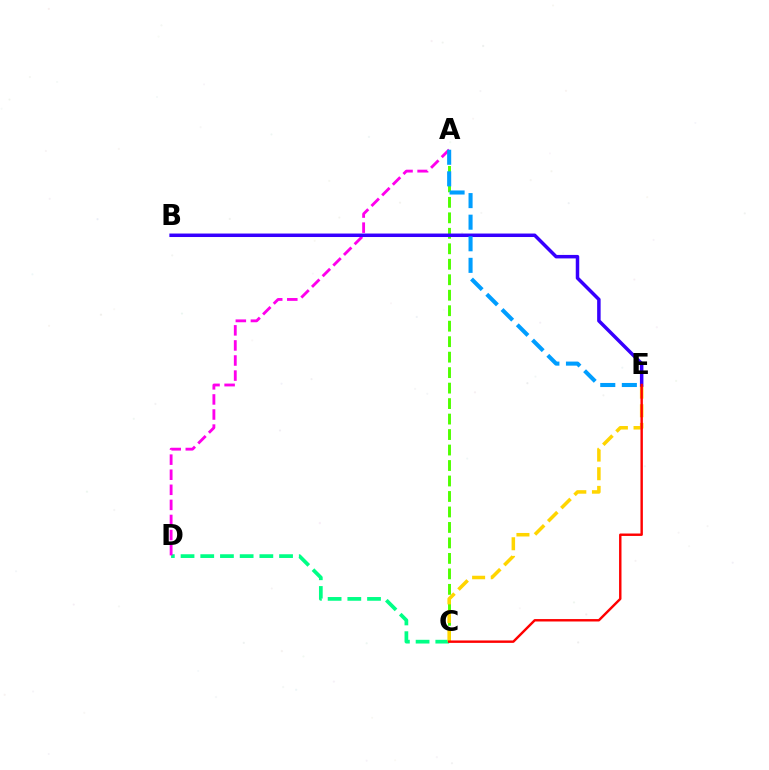{('C', 'D'): [{'color': '#00ff86', 'line_style': 'dashed', 'thickness': 2.68}], ('A', 'C'): [{'color': '#4fff00', 'line_style': 'dashed', 'thickness': 2.1}], ('A', 'D'): [{'color': '#ff00ed', 'line_style': 'dashed', 'thickness': 2.05}], ('C', 'E'): [{'color': '#ffd500', 'line_style': 'dashed', 'thickness': 2.53}, {'color': '#ff0000', 'line_style': 'solid', 'thickness': 1.74}], ('B', 'E'): [{'color': '#3700ff', 'line_style': 'solid', 'thickness': 2.51}], ('A', 'E'): [{'color': '#009eff', 'line_style': 'dashed', 'thickness': 2.93}]}